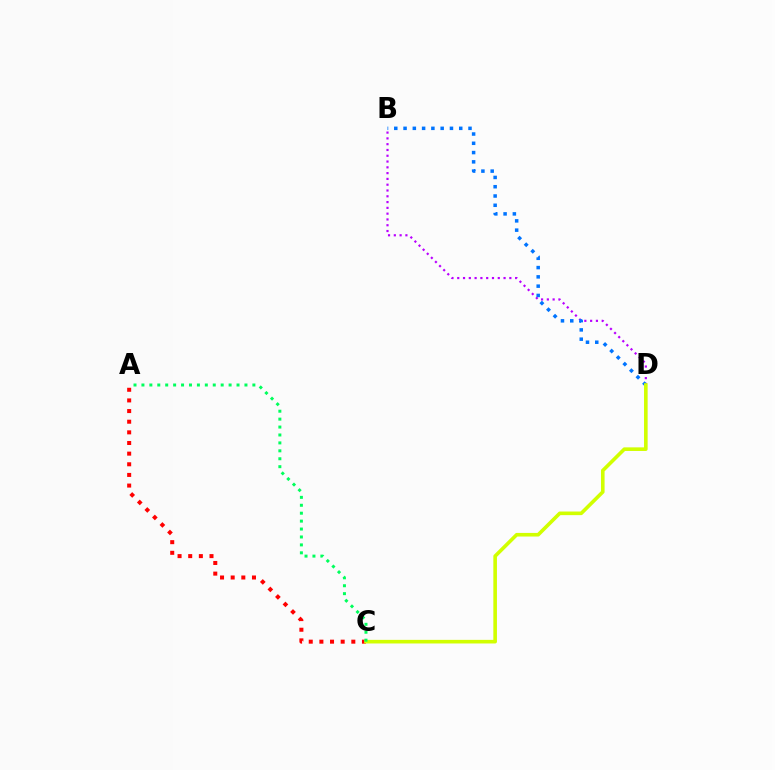{('B', 'D'): [{'color': '#b900ff', 'line_style': 'dotted', 'thickness': 1.57}, {'color': '#0074ff', 'line_style': 'dotted', 'thickness': 2.52}], ('A', 'C'): [{'color': '#ff0000', 'line_style': 'dotted', 'thickness': 2.89}, {'color': '#00ff5c', 'line_style': 'dotted', 'thickness': 2.15}], ('C', 'D'): [{'color': '#d1ff00', 'line_style': 'solid', 'thickness': 2.6}]}